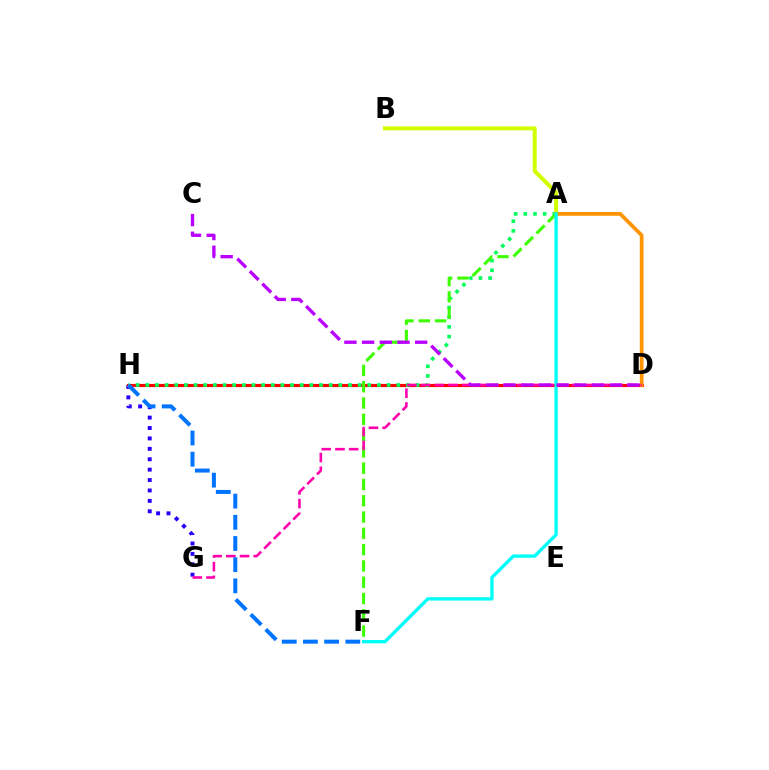{('G', 'H'): [{'color': '#2500ff', 'line_style': 'dotted', 'thickness': 2.83}], ('D', 'H'): [{'color': '#ff0000', 'line_style': 'solid', 'thickness': 2.27}], ('A', 'H'): [{'color': '#00ff5c', 'line_style': 'dotted', 'thickness': 2.62}], ('A', 'B'): [{'color': '#d1ff00', 'line_style': 'solid', 'thickness': 2.89}], ('A', 'D'): [{'color': '#ff9400', 'line_style': 'solid', 'thickness': 2.68}], ('A', 'F'): [{'color': '#3dff00', 'line_style': 'dashed', 'thickness': 2.21}, {'color': '#00fff6', 'line_style': 'solid', 'thickness': 2.41}], ('D', 'G'): [{'color': '#ff00ac', 'line_style': 'dashed', 'thickness': 1.87}], ('F', 'H'): [{'color': '#0074ff', 'line_style': 'dashed', 'thickness': 2.88}], ('C', 'D'): [{'color': '#b900ff', 'line_style': 'dashed', 'thickness': 2.4}]}